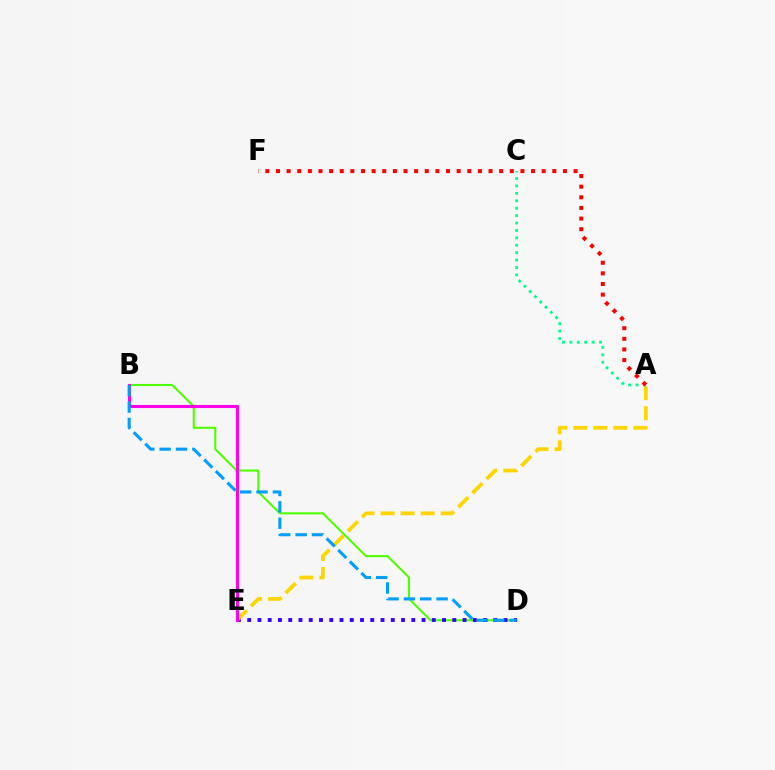{('B', 'D'): [{'color': '#4fff00', 'line_style': 'solid', 'thickness': 1.5}, {'color': '#009eff', 'line_style': 'dashed', 'thickness': 2.22}], ('D', 'E'): [{'color': '#3700ff', 'line_style': 'dotted', 'thickness': 2.79}], ('A', 'E'): [{'color': '#ffd500', 'line_style': 'dashed', 'thickness': 2.72}], ('B', 'E'): [{'color': '#ff00ed', 'line_style': 'solid', 'thickness': 2.22}], ('A', 'C'): [{'color': '#00ff86', 'line_style': 'dotted', 'thickness': 2.01}], ('A', 'F'): [{'color': '#ff0000', 'line_style': 'dotted', 'thickness': 2.89}]}